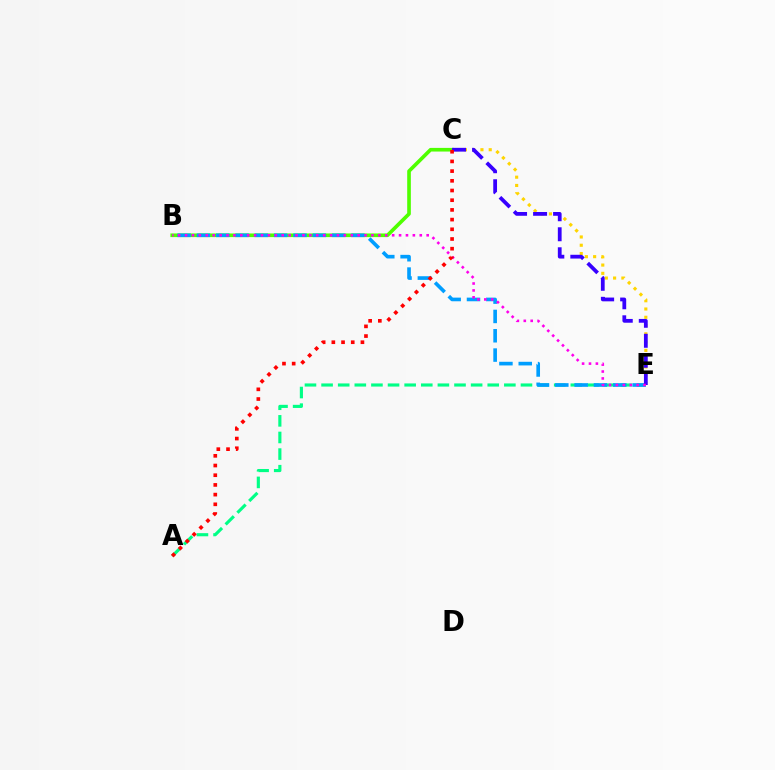{('B', 'C'): [{'color': '#4fff00', 'line_style': 'solid', 'thickness': 2.63}], ('A', 'E'): [{'color': '#00ff86', 'line_style': 'dashed', 'thickness': 2.26}], ('C', 'E'): [{'color': '#ffd500', 'line_style': 'dotted', 'thickness': 2.25}, {'color': '#3700ff', 'line_style': 'dashed', 'thickness': 2.72}], ('B', 'E'): [{'color': '#009eff', 'line_style': 'dashed', 'thickness': 2.62}, {'color': '#ff00ed', 'line_style': 'dotted', 'thickness': 1.88}], ('A', 'C'): [{'color': '#ff0000', 'line_style': 'dotted', 'thickness': 2.63}]}